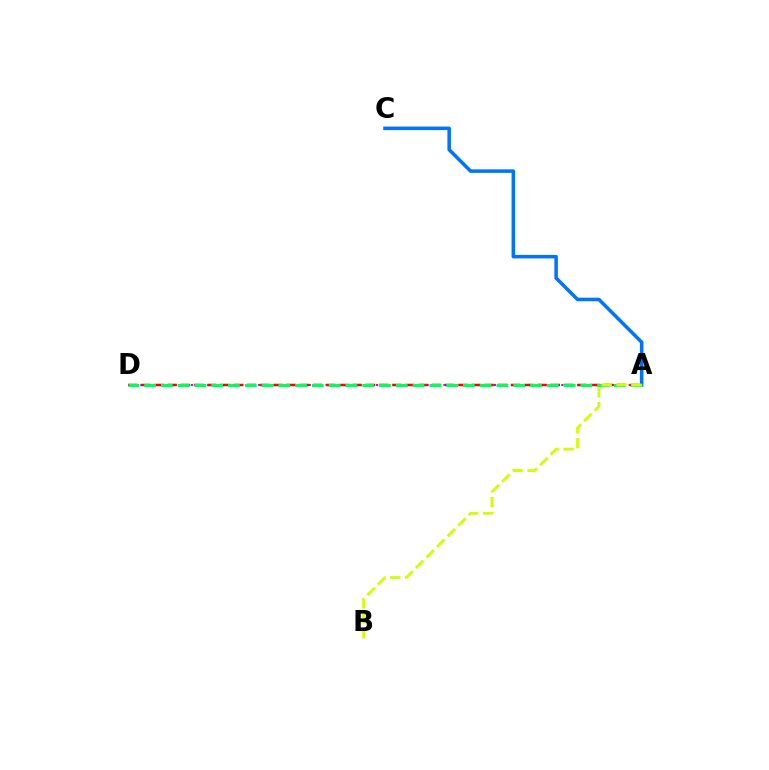{('A', 'D'): [{'color': '#b900ff', 'line_style': 'dotted', 'thickness': 1.53}, {'color': '#ff0000', 'line_style': 'dashed', 'thickness': 1.79}, {'color': '#00ff5c', 'line_style': 'dashed', 'thickness': 2.28}], ('A', 'C'): [{'color': '#0074ff', 'line_style': 'solid', 'thickness': 2.55}], ('A', 'B'): [{'color': '#d1ff00', 'line_style': 'dashed', 'thickness': 2.03}]}